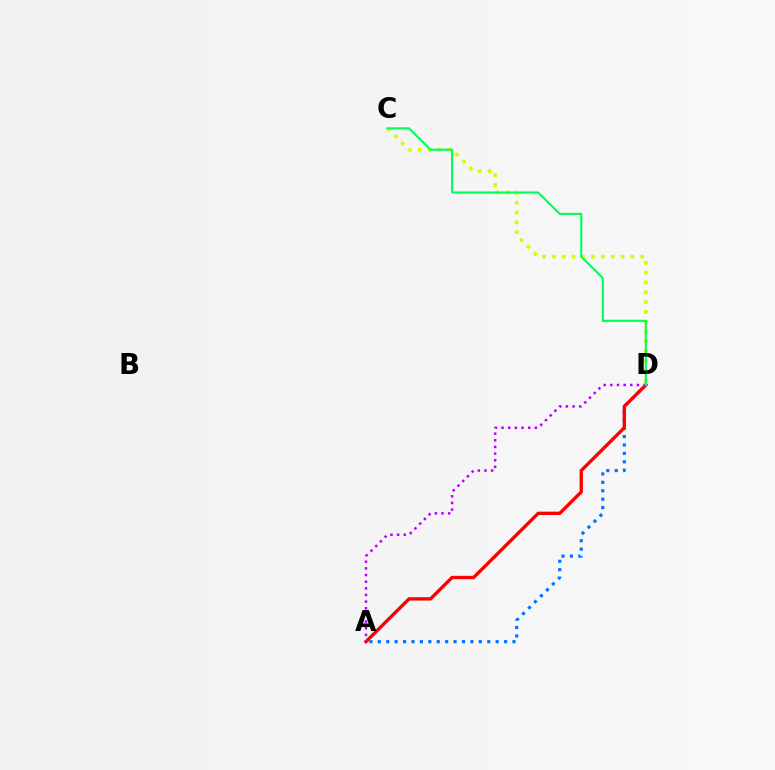{('C', 'D'): [{'color': '#d1ff00', 'line_style': 'dotted', 'thickness': 2.67}, {'color': '#00ff5c', 'line_style': 'solid', 'thickness': 1.52}], ('A', 'D'): [{'color': '#0074ff', 'line_style': 'dotted', 'thickness': 2.29}, {'color': '#ff0000', 'line_style': 'solid', 'thickness': 2.42}, {'color': '#b900ff', 'line_style': 'dotted', 'thickness': 1.81}]}